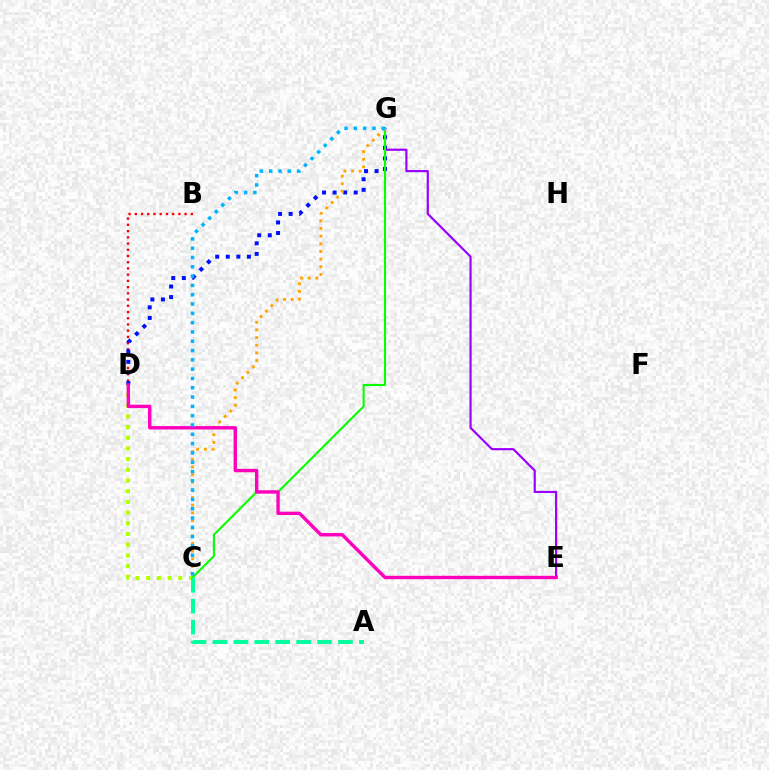{('B', 'D'): [{'color': '#ff0000', 'line_style': 'dotted', 'thickness': 1.69}], ('C', 'D'): [{'color': '#b3ff00', 'line_style': 'dotted', 'thickness': 2.91}], ('D', 'G'): [{'color': '#0010ff', 'line_style': 'dotted', 'thickness': 2.87}], ('E', 'G'): [{'color': '#9b00ff', 'line_style': 'solid', 'thickness': 1.57}], ('C', 'G'): [{'color': '#08ff00', 'line_style': 'solid', 'thickness': 1.51}, {'color': '#ffa500', 'line_style': 'dotted', 'thickness': 2.08}, {'color': '#00b5ff', 'line_style': 'dotted', 'thickness': 2.53}], ('A', 'C'): [{'color': '#00ff9d', 'line_style': 'dashed', 'thickness': 2.84}], ('D', 'E'): [{'color': '#ff00bd', 'line_style': 'solid', 'thickness': 2.45}]}